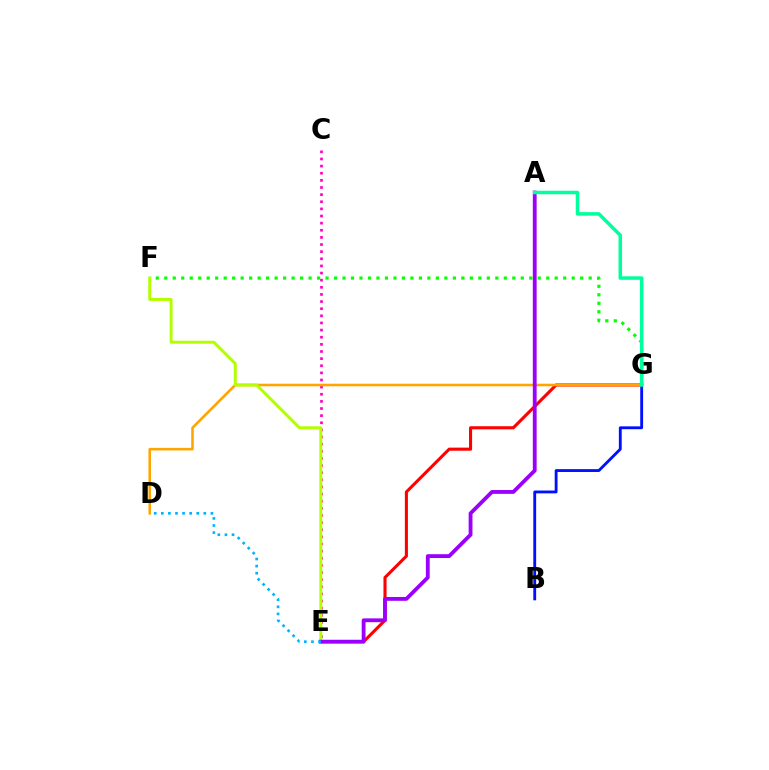{('F', 'G'): [{'color': '#08ff00', 'line_style': 'dotted', 'thickness': 2.31}], ('C', 'E'): [{'color': '#ff00bd', 'line_style': 'dotted', 'thickness': 1.94}], ('E', 'G'): [{'color': '#ff0000', 'line_style': 'solid', 'thickness': 2.22}], ('D', 'G'): [{'color': '#ffa500', 'line_style': 'solid', 'thickness': 1.85}], ('E', 'F'): [{'color': '#b3ff00', 'line_style': 'solid', 'thickness': 2.14}], ('B', 'G'): [{'color': '#0010ff', 'line_style': 'solid', 'thickness': 2.05}], ('A', 'E'): [{'color': '#9b00ff', 'line_style': 'solid', 'thickness': 2.75}], ('A', 'G'): [{'color': '#00ff9d', 'line_style': 'solid', 'thickness': 2.53}], ('D', 'E'): [{'color': '#00b5ff', 'line_style': 'dotted', 'thickness': 1.92}]}